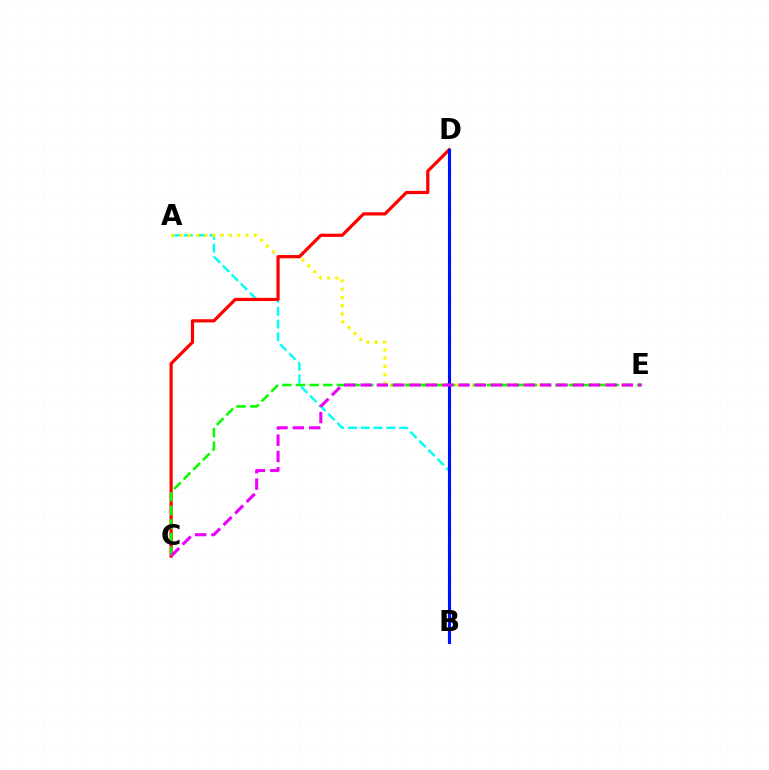{('A', 'B'): [{'color': '#00fff6', 'line_style': 'dashed', 'thickness': 1.74}], ('A', 'E'): [{'color': '#fcf500', 'line_style': 'dotted', 'thickness': 2.25}], ('C', 'D'): [{'color': '#ff0000', 'line_style': 'solid', 'thickness': 2.31}], ('C', 'E'): [{'color': '#08ff00', 'line_style': 'dashed', 'thickness': 1.85}, {'color': '#ee00ff', 'line_style': 'dashed', 'thickness': 2.22}], ('B', 'D'): [{'color': '#0010ff', 'line_style': 'solid', 'thickness': 2.23}]}